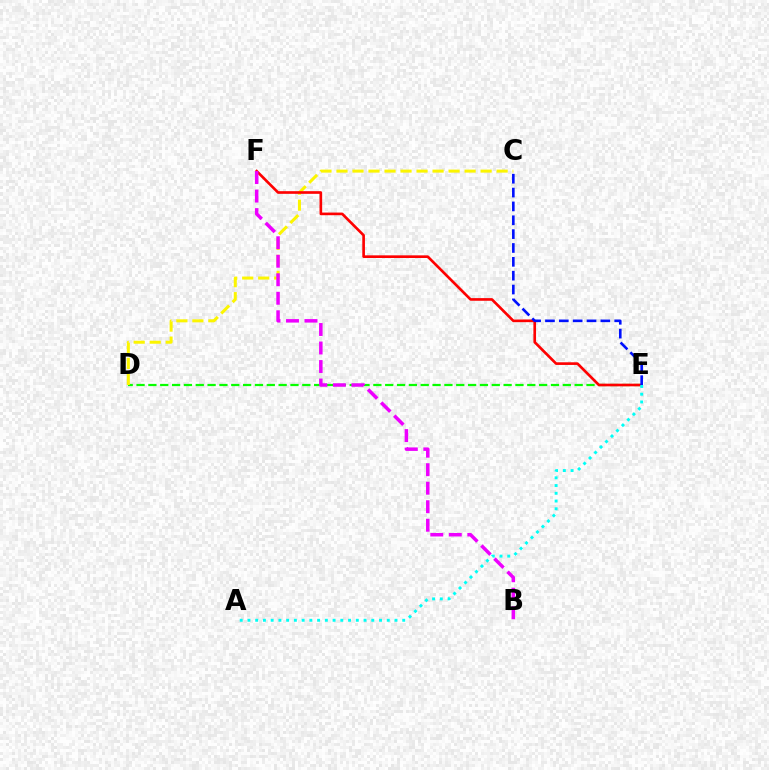{('D', 'E'): [{'color': '#08ff00', 'line_style': 'dashed', 'thickness': 1.61}], ('C', 'D'): [{'color': '#fcf500', 'line_style': 'dashed', 'thickness': 2.18}], ('E', 'F'): [{'color': '#ff0000', 'line_style': 'solid', 'thickness': 1.91}], ('C', 'E'): [{'color': '#0010ff', 'line_style': 'dashed', 'thickness': 1.88}], ('B', 'F'): [{'color': '#ee00ff', 'line_style': 'dashed', 'thickness': 2.51}], ('A', 'E'): [{'color': '#00fff6', 'line_style': 'dotted', 'thickness': 2.1}]}